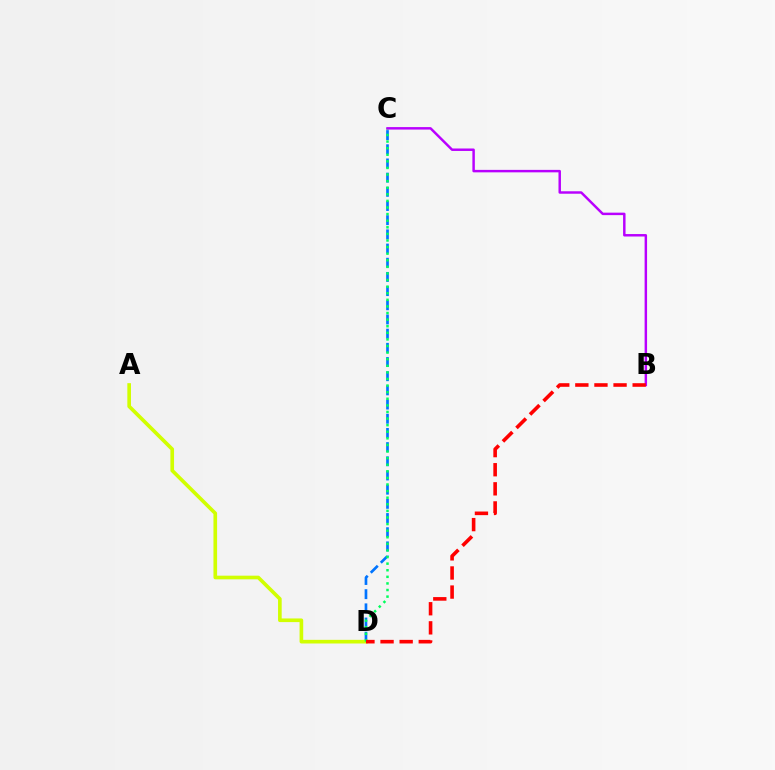{('C', 'D'): [{'color': '#0074ff', 'line_style': 'dashed', 'thickness': 1.93}, {'color': '#00ff5c', 'line_style': 'dotted', 'thickness': 1.79}], ('A', 'D'): [{'color': '#d1ff00', 'line_style': 'solid', 'thickness': 2.63}], ('B', 'C'): [{'color': '#b900ff', 'line_style': 'solid', 'thickness': 1.77}], ('B', 'D'): [{'color': '#ff0000', 'line_style': 'dashed', 'thickness': 2.6}]}